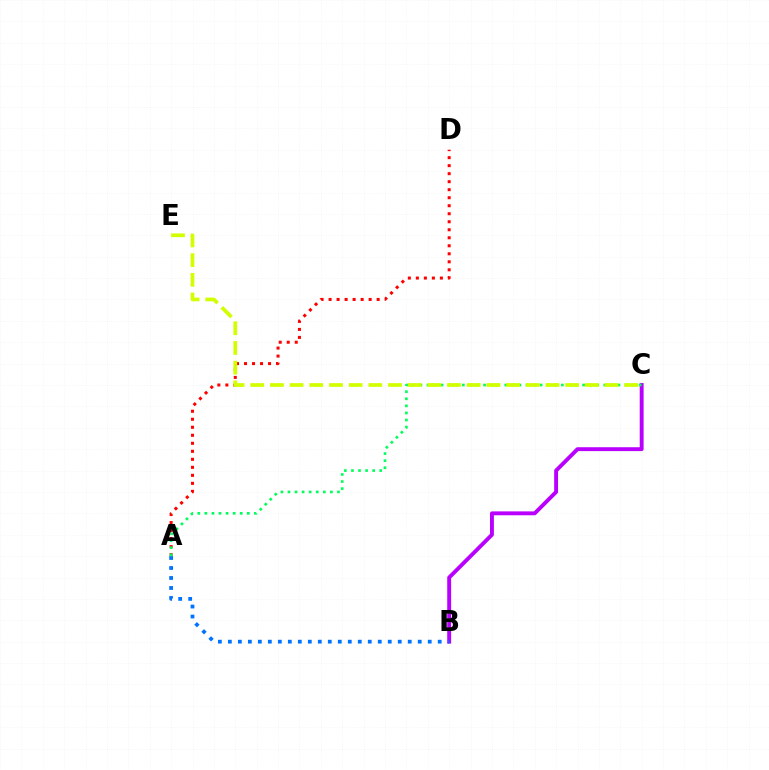{('A', 'D'): [{'color': '#ff0000', 'line_style': 'dotted', 'thickness': 2.18}], ('B', 'C'): [{'color': '#b900ff', 'line_style': 'solid', 'thickness': 2.8}], ('A', 'B'): [{'color': '#0074ff', 'line_style': 'dotted', 'thickness': 2.71}], ('A', 'C'): [{'color': '#00ff5c', 'line_style': 'dotted', 'thickness': 1.92}], ('C', 'E'): [{'color': '#d1ff00', 'line_style': 'dashed', 'thickness': 2.67}]}